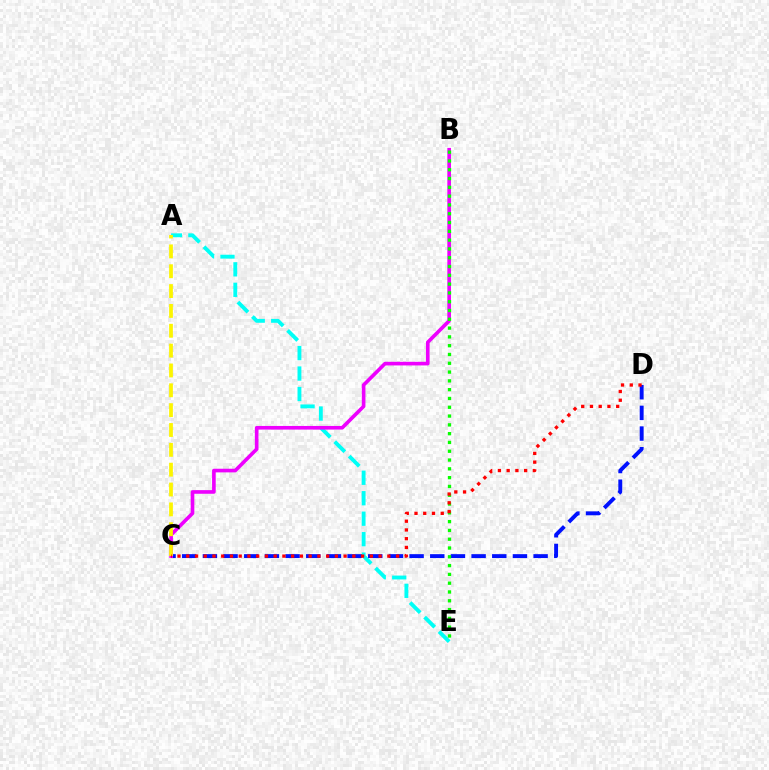{('A', 'E'): [{'color': '#00fff6', 'line_style': 'dashed', 'thickness': 2.78}], ('C', 'D'): [{'color': '#0010ff', 'line_style': 'dashed', 'thickness': 2.81}, {'color': '#ff0000', 'line_style': 'dotted', 'thickness': 2.38}], ('B', 'C'): [{'color': '#ee00ff', 'line_style': 'solid', 'thickness': 2.62}], ('A', 'C'): [{'color': '#fcf500', 'line_style': 'dashed', 'thickness': 2.7}], ('B', 'E'): [{'color': '#08ff00', 'line_style': 'dotted', 'thickness': 2.39}]}